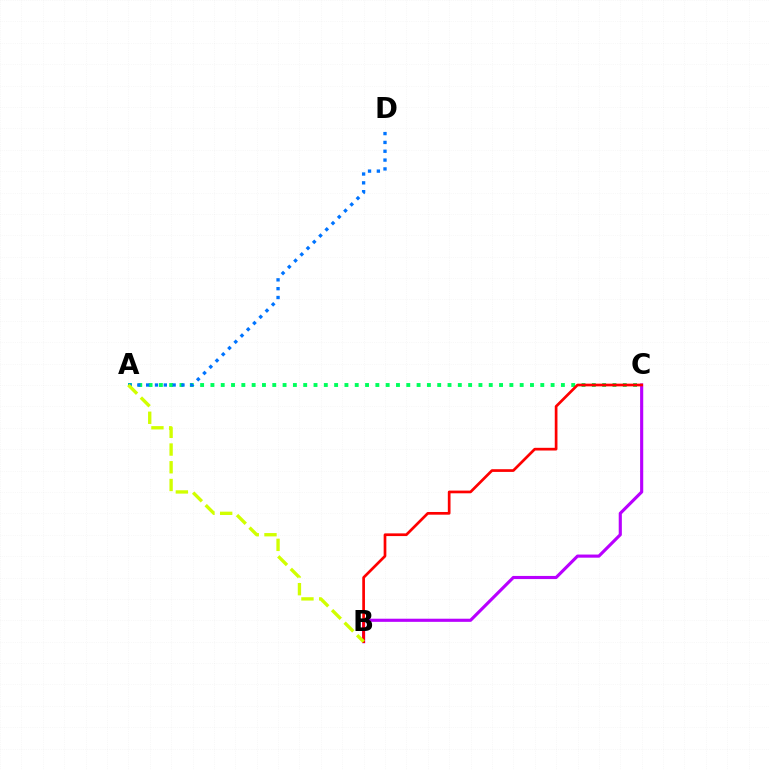{('B', 'C'): [{'color': '#b900ff', 'line_style': 'solid', 'thickness': 2.25}, {'color': '#ff0000', 'line_style': 'solid', 'thickness': 1.95}], ('A', 'C'): [{'color': '#00ff5c', 'line_style': 'dotted', 'thickness': 2.8}], ('A', 'D'): [{'color': '#0074ff', 'line_style': 'dotted', 'thickness': 2.4}], ('A', 'B'): [{'color': '#d1ff00', 'line_style': 'dashed', 'thickness': 2.41}]}